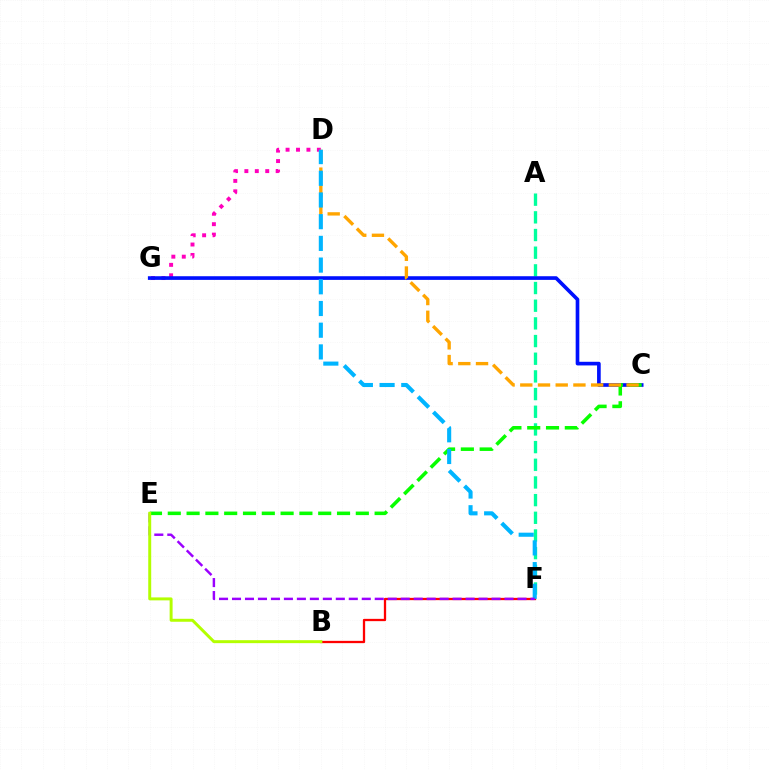{('A', 'F'): [{'color': '#00ff9d', 'line_style': 'dashed', 'thickness': 2.4}], ('D', 'G'): [{'color': '#ff00bd', 'line_style': 'dotted', 'thickness': 2.83}], ('C', 'G'): [{'color': '#0010ff', 'line_style': 'solid', 'thickness': 2.63}], ('C', 'E'): [{'color': '#08ff00', 'line_style': 'dashed', 'thickness': 2.55}], ('C', 'D'): [{'color': '#ffa500', 'line_style': 'dashed', 'thickness': 2.41}], ('B', 'F'): [{'color': '#ff0000', 'line_style': 'solid', 'thickness': 1.65}], ('D', 'F'): [{'color': '#00b5ff', 'line_style': 'dashed', 'thickness': 2.95}], ('E', 'F'): [{'color': '#9b00ff', 'line_style': 'dashed', 'thickness': 1.76}], ('B', 'E'): [{'color': '#b3ff00', 'line_style': 'solid', 'thickness': 2.13}]}